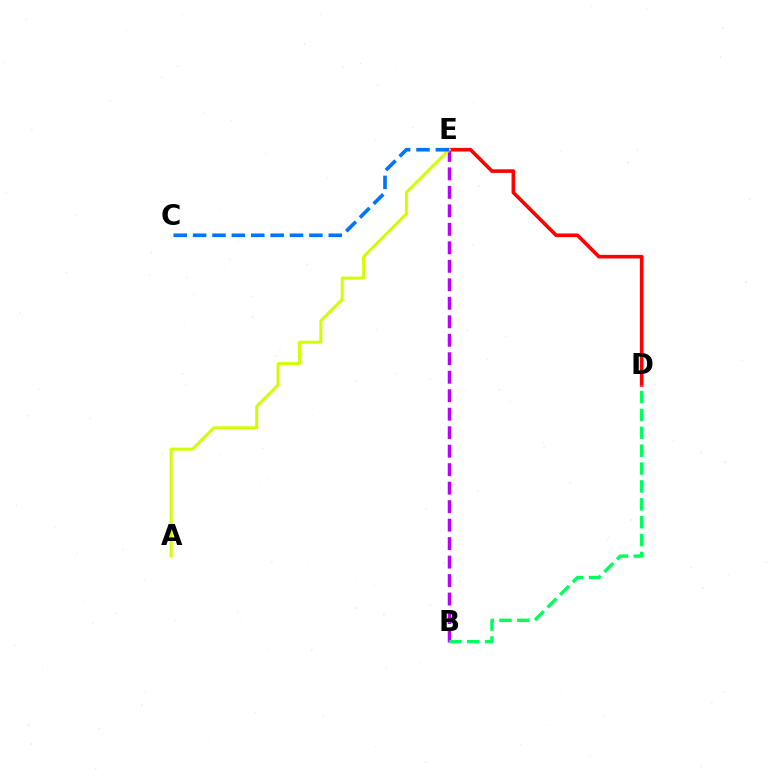{('D', 'E'): [{'color': '#ff0000', 'line_style': 'solid', 'thickness': 2.59}], ('B', 'E'): [{'color': '#b900ff', 'line_style': 'dashed', 'thickness': 2.51}], ('A', 'E'): [{'color': '#d1ff00', 'line_style': 'solid', 'thickness': 2.16}], ('C', 'E'): [{'color': '#0074ff', 'line_style': 'dashed', 'thickness': 2.63}], ('B', 'D'): [{'color': '#00ff5c', 'line_style': 'dashed', 'thickness': 2.43}]}